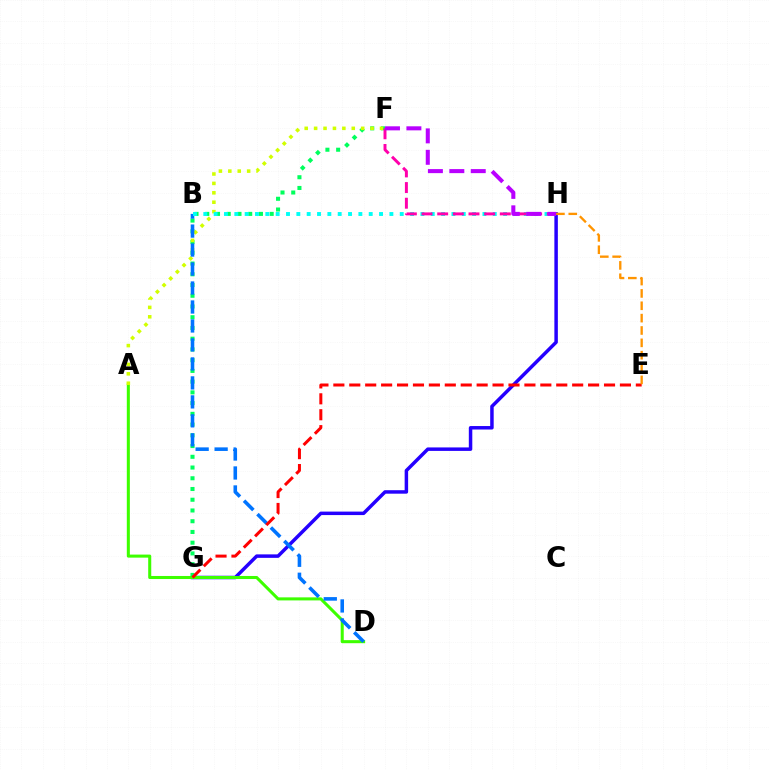{('G', 'H'): [{'color': '#2500ff', 'line_style': 'solid', 'thickness': 2.51}], ('F', 'G'): [{'color': '#00ff5c', 'line_style': 'dotted', 'thickness': 2.92}], ('A', 'D'): [{'color': '#3dff00', 'line_style': 'solid', 'thickness': 2.2}], ('A', 'F'): [{'color': '#d1ff00', 'line_style': 'dotted', 'thickness': 2.56}], ('B', 'D'): [{'color': '#0074ff', 'line_style': 'dashed', 'thickness': 2.58}], ('E', 'G'): [{'color': '#ff0000', 'line_style': 'dashed', 'thickness': 2.16}], ('B', 'H'): [{'color': '#00fff6', 'line_style': 'dotted', 'thickness': 2.81}], ('F', 'H'): [{'color': '#ff00ac', 'line_style': 'dashed', 'thickness': 2.13}, {'color': '#b900ff', 'line_style': 'dashed', 'thickness': 2.91}], ('E', 'H'): [{'color': '#ff9400', 'line_style': 'dashed', 'thickness': 1.68}]}